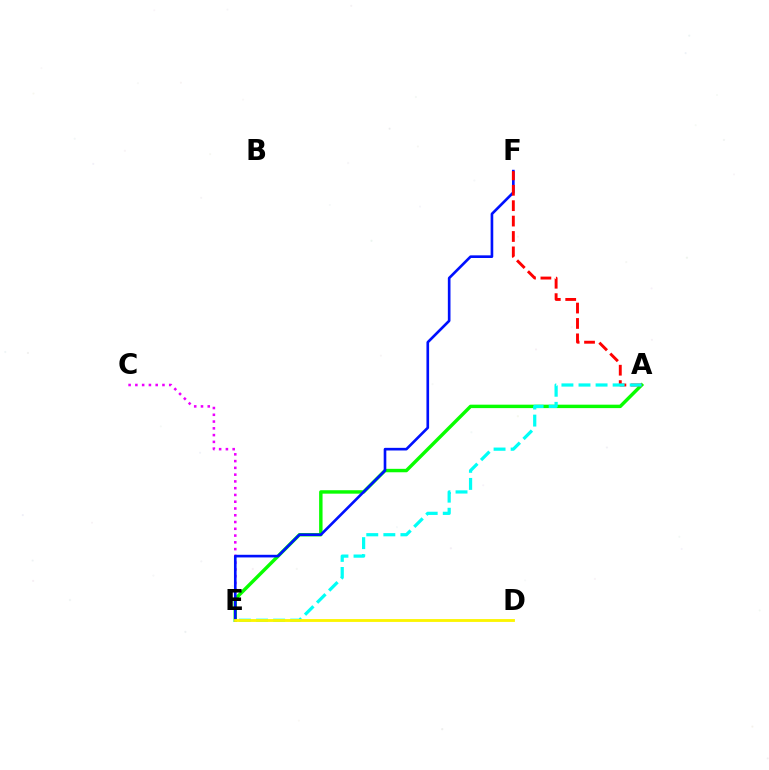{('C', 'E'): [{'color': '#ee00ff', 'line_style': 'dotted', 'thickness': 1.84}], ('A', 'E'): [{'color': '#08ff00', 'line_style': 'solid', 'thickness': 2.47}, {'color': '#00fff6', 'line_style': 'dashed', 'thickness': 2.32}], ('E', 'F'): [{'color': '#0010ff', 'line_style': 'solid', 'thickness': 1.9}], ('A', 'F'): [{'color': '#ff0000', 'line_style': 'dashed', 'thickness': 2.09}], ('D', 'E'): [{'color': '#fcf500', 'line_style': 'solid', 'thickness': 2.04}]}